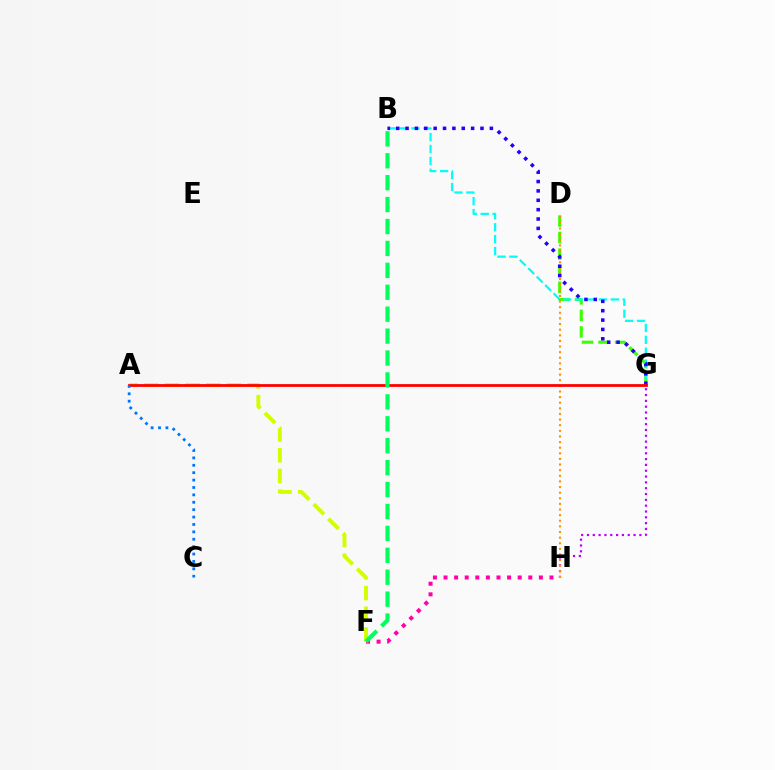{('D', 'G'): [{'color': '#3dff00', 'line_style': 'dashed', 'thickness': 2.25}], ('F', 'H'): [{'color': '#ff00ac', 'line_style': 'dotted', 'thickness': 2.88}], ('B', 'G'): [{'color': '#00fff6', 'line_style': 'dashed', 'thickness': 1.62}, {'color': '#2500ff', 'line_style': 'dotted', 'thickness': 2.54}], ('G', 'H'): [{'color': '#b900ff', 'line_style': 'dotted', 'thickness': 1.58}], ('A', 'F'): [{'color': '#d1ff00', 'line_style': 'dashed', 'thickness': 2.81}], ('D', 'H'): [{'color': '#ff9400', 'line_style': 'dotted', 'thickness': 1.53}], ('A', 'G'): [{'color': '#ff0000', 'line_style': 'solid', 'thickness': 2.0}], ('A', 'C'): [{'color': '#0074ff', 'line_style': 'dotted', 'thickness': 2.01}], ('B', 'F'): [{'color': '#00ff5c', 'line_style': 'dashed', 'thickness': 2.98}]}